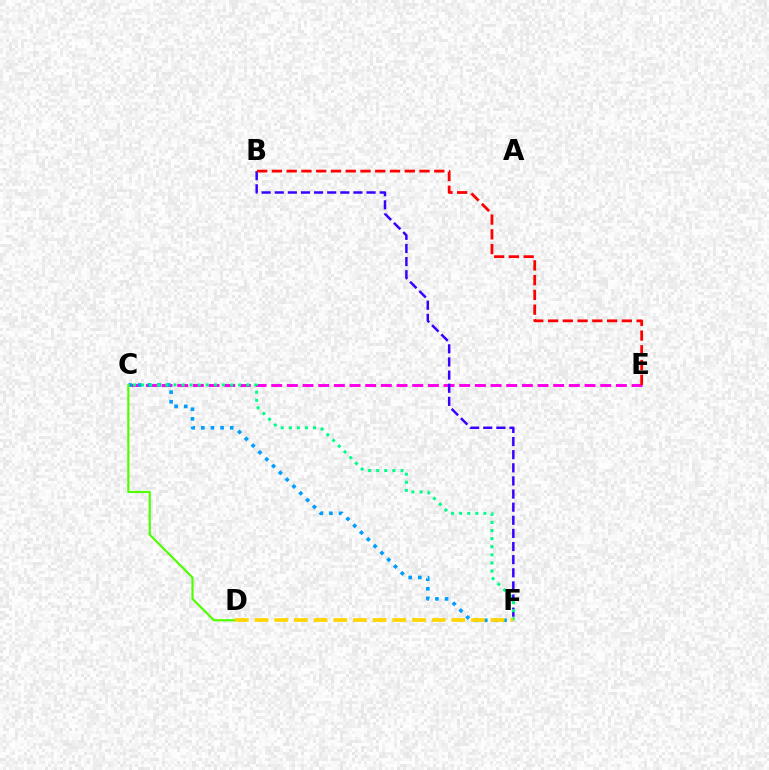{('C', 'E'): [{'color': '#ff00ed', 'line_style': 'dashed', 'thickness': 2.13}], ('B', 'F'): [{'color': '#3700ff', 'line_style': 'dashed', 'thickness': 1.78}], ('C', 'F'): [{'color': '#009eff', 'line_style': 'dotted', 'thickness': 2.61}, {'color': '#00ff86', 'line_style': 'dotted', 'thickness': 2.2}], ('C', 'D'): [{'color': '#4fff00', 'line_style': 'solid', 'thickness': 1.56}], ('B', 'E'): [{'color': '#ff0000', 'line_style': 'dashed', 'thickness': 2.01}], ('D', 'F'): [{'color': '#ffd500', 'line_style': 'dashed', 'thickness': 2.67}]}